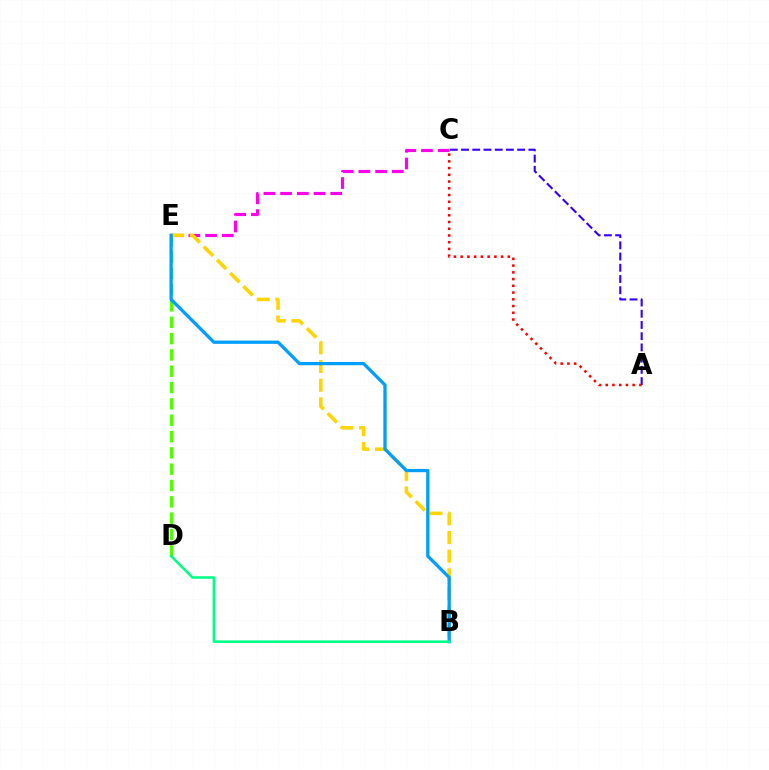{('C', 'E'): [{'color': '#ff00ed', 'line_style': 'dashed', 'thickness': 2.27}], ('D', 'E'): [{'color': '#4fff00', 'line_style': 'dashed', 'thickness': 2.22}], ('B', 'E'): [{'color': '#ffd500', 'line_style': 'dashed', 'thickness': 2.54}, {'color': '#009eff', 'line_style': 'solid', 'thickness': 2.35}], ('B', 'D'): [{'color': '#00ff86', 'line_style': 'solid', 'thickness': 1.83}], ('A', 'C'): [{'color': '#3700ff', 'line_style': 'dashed', 'thickness': 1.52}, {'color': '#ff0000', 'line_style': 'dotted', 'thickness': 1.83}]}